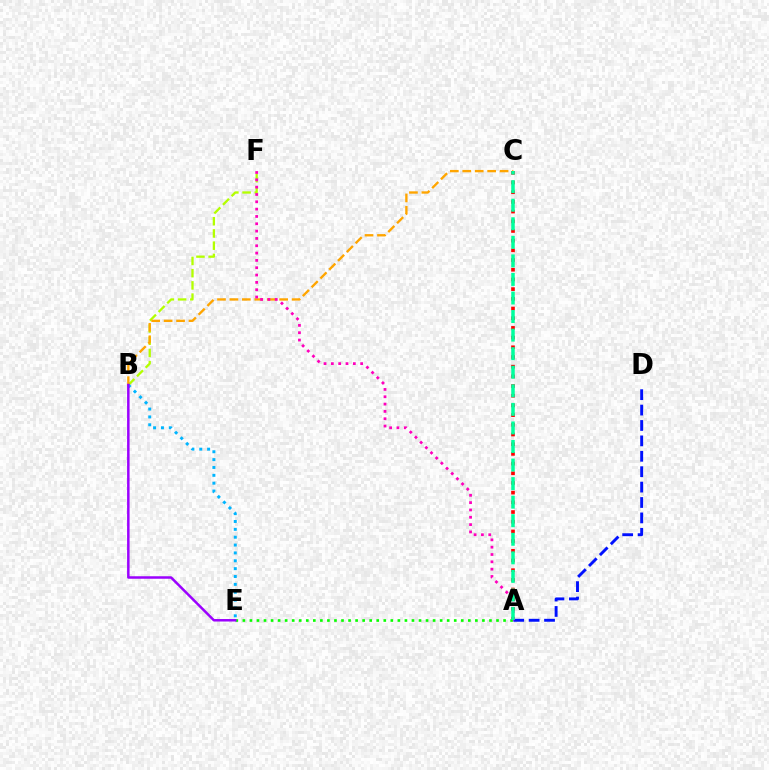{('A', 'D'): [{'color': '#0010ff', 'line_style': 'dashed', 'thickness': 2.09}], ('B', 'F'): [{'color': '#b3ff00', 'line_style': 'dashed', 'thickness': 1.66}], ('B', 'C'): [{'color': '#ffa500', 'line_style': 'dashed', 'thickness': 1.69}], ('A', 'C'): [{'color': '#ff0000', 'line_style': 'dotted', 'thickness': 2.63}, {'color': '#00ff9d', 'line_style': 'dashed', 'thickness': 2.52}], ('A', 'E'): [{'color': '#08ff00', 'line_style': 'dotted', 'thickness': 1.91}], ('B', 'E'): [{'color': '#00b5ff', 'line_style': 'dotted', 'thickness': 2.14}, {'color': '#9b00ff', 'line_style': 'solid', 'thickness': 1.79}], ('A', 'F'): [{'color': '#ff00bd', 'line_style': 'dotted', 'thickness': 1.99}]}